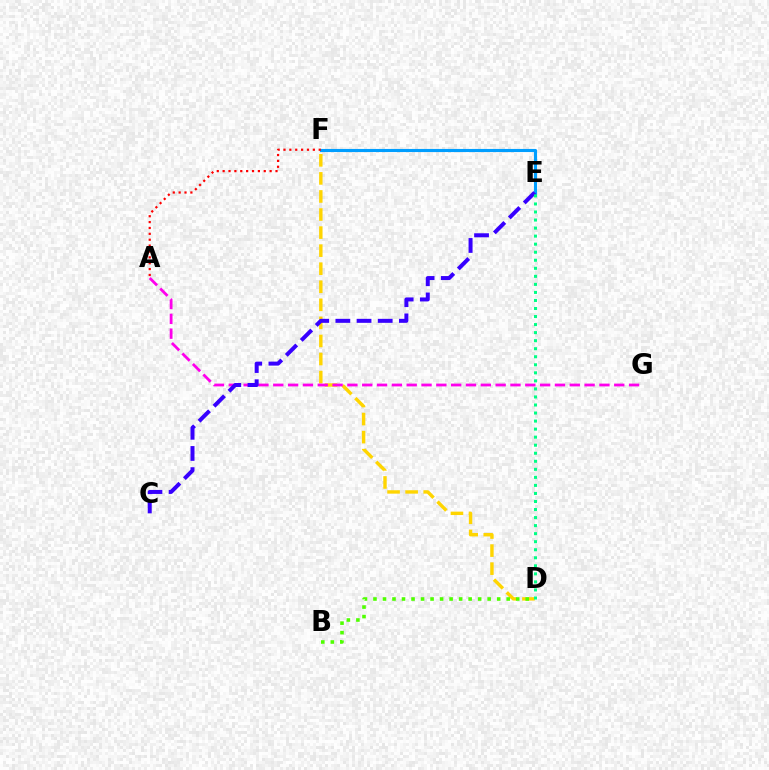{('D', 'F'): [{'color': '#ffd500', 'line_style': 'dashed', 'thickness': 2.45}], ('A', 'G'): [{'color': '#ff00ed', 'line_style': 'dashed', 'thickness': 2.01}], ('E', 'F'): [{'color': '#009eff', 'line_style': 'solid', 'thickness': 2.24}], ('A', 'F'): [{'color': '#ff0000', 'line_style': 'dotted', 'thickness': 1.6}], ('C', 'E'): [{'color': '#3700ff', 'line_style': 'dashed', 'thickness': 2.88}], ('D', 'E'): [{'color': '#00ff86', 'line_style': 'dotted', 'thickness': 2.18}], ('B', 'D'): [{'color': '#4fff00', 'line_style': 'dotted', 'thickness': 2.59}]}